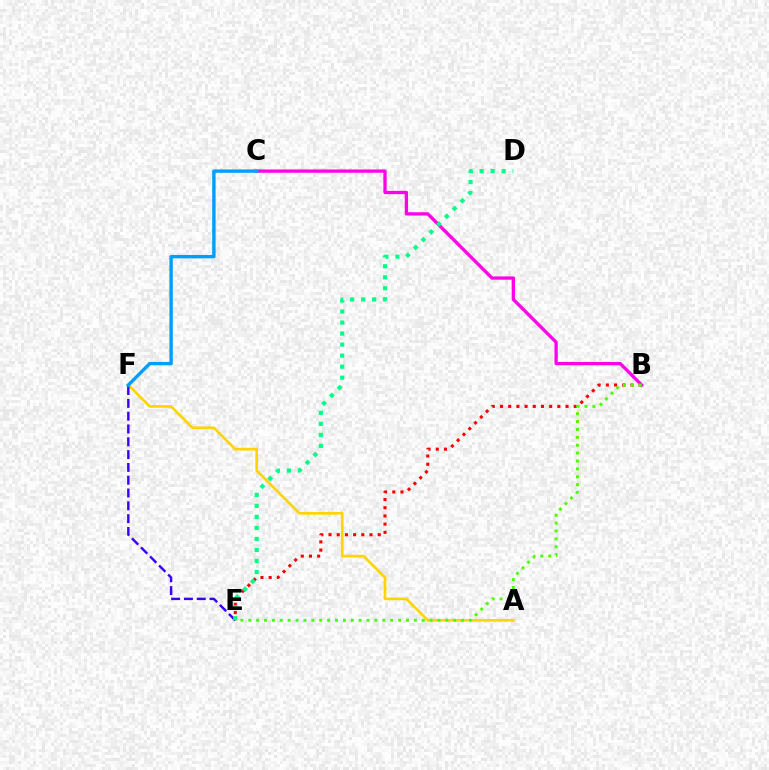{('B', 'E'): [{'color': '#ff0000', 'line_style': 'dotted', 'thickness': 2.23}, {'color': '#4fff00', 'line_style': 'dotted', 'thickness': 2.14}], ('B', 'C'): [{'color': '#ff00ed', 'line_style': 'solid', 'thickness': 2.37}], ('A', 'F'): [{'color': '#ffd500', 'line_style': 'solid', 'thickness': 1.92}], ('E', 'F'): [{'color': '#3700ff', 'line_style': 'dashed', 'thickness': 1.74}], ('D', 'E'): [{'color': '#00ff86', 'line_style': 'dotted', 'thickness': 2.99}], ('C', 'F'): [{'color': '#009eff', 'line_style': 'solid', 'thickness': 2.44}]}